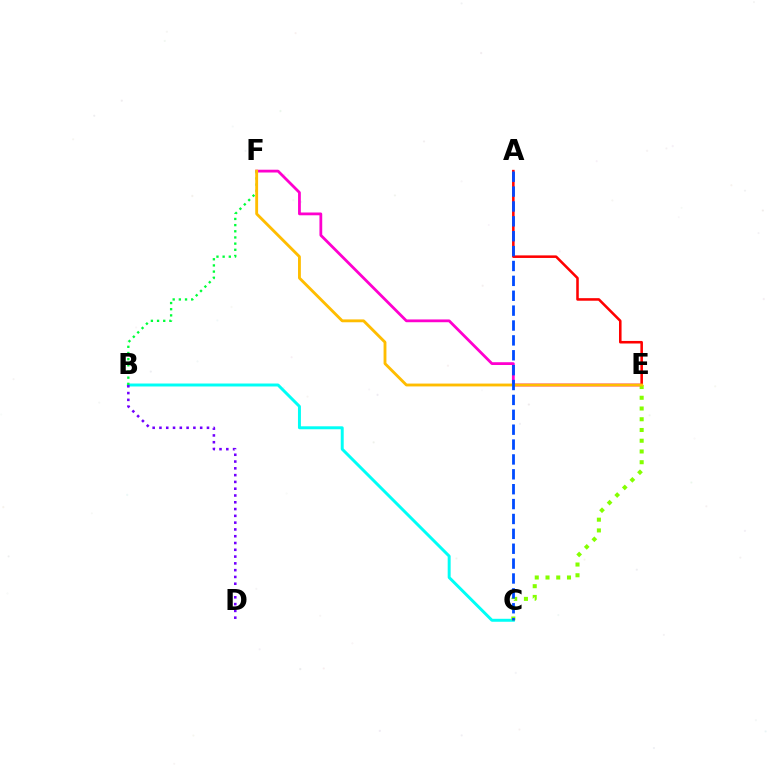{('B', 'C'): [{'color': '#00fff6', 'line_style': 'solid', 'thickness': 2.13}], ('E', 'F'): [{'color': '#ff00cf', 'line_style': 'solid', 'thickness': 2.01}, {'color': '#ffbd00', 'line_style': 'solid', 'thickness': 2.06}], ('B', 'D'): [{'color': '#7200ff', 'line_style': 'dotted', 'thickness': 1.84}], ('A', 'E'): [{'color': '#ff0000', 'line_style': 'solid', 'thickness': 1.84}], ('B', 'F'): [{'color': '#00ff39', 'line_style': 'dotted', 'thickness': 1.68}], ('C', 'E'): [{'color': '#84ff00', 'line_style': 'dotted', 'thickness': 2.92}], ('A', 'C'): [{'color': '#004bff', 'line_style': 'dashed', 'thickness': 2.02}]}